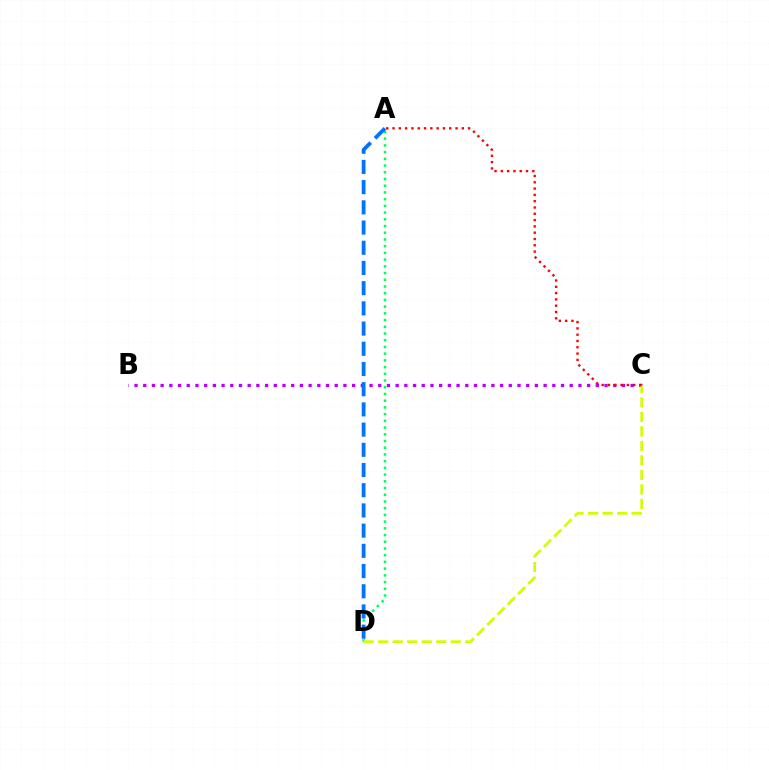{('B', 'C'): [{'color': '#b900ff', 'line_style': 'dotted', 'thickness': 2.36}], ('A', 'D'): [{'color': '#00ff5c', 'line_style': 'dotted', 'thickness': 1.83}, {'color': '#0074ff', 'line_style': 'dashed', 'thickness': 2.74}], ('C', 'D'): [{'color': '#d1ff00', 'line_style': 'dashed', 'thickness': 1.97}], ('A', 'C'): [{'color': '#ff0000', 'line_style': 'dotted', 'thickness': 1.71}]}